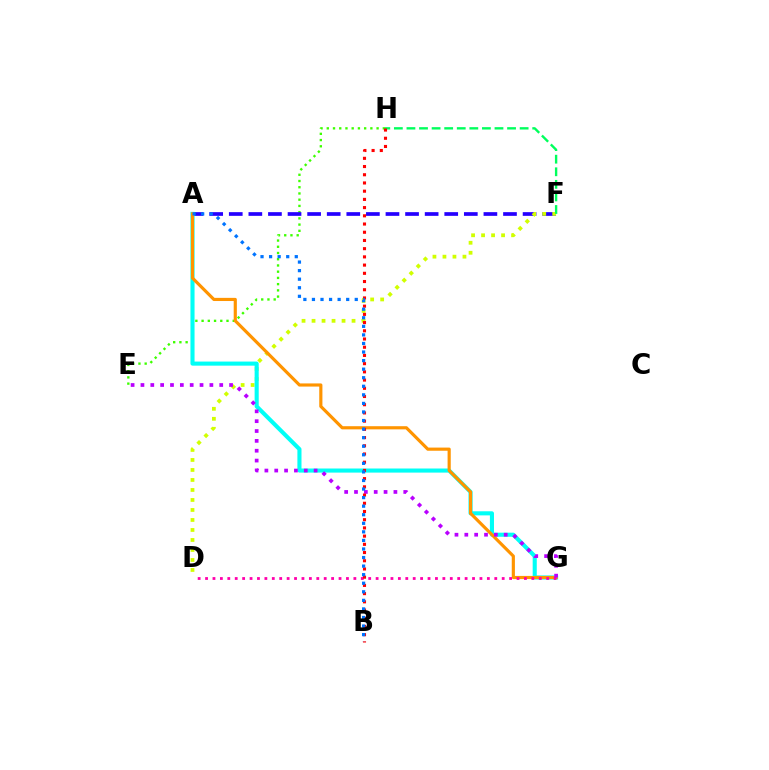{('E', 'H'): [{'color': '#3dff00', 'line_style': 'dotted', 'thickness': 1.69}], ('A', 'F'): [{'color': '#2500ff', 'line_style': 'dashed', 'thickness': 2.66}], ('D', 'F'): [{'color': '#d1ff00', 'line_style': 'dotted', 'thickness': 2.72}], ('A', 'G'): [{'color': '#00fff6', 'line_style': 'solid', 'thickness': 2.95}, {'color': '#ff9400', 'line_style': 'solid', 'thickness': 2.28}], ('D', 'G'): [{'color': '#ff00ac', 'line_style': 'dotted', 'thickness': 2.01}], ('F', 'H'): [{'color': '#00ff5c', 'line_style': 'dashed', 'thickness': 1.71}], ('E', 'G'): [{'color': '#b900ff', 'line_style': 'dotted', 'thickness': 2.68}], ('B', 'H'): [{'color': '#ff0000', 'line_style': 'dotted', 'thickness': 2.23}], ('A', 'B'): [{'color': '#0074ff', 'line_style': 'dotted', 'thickness': 2.33}]}